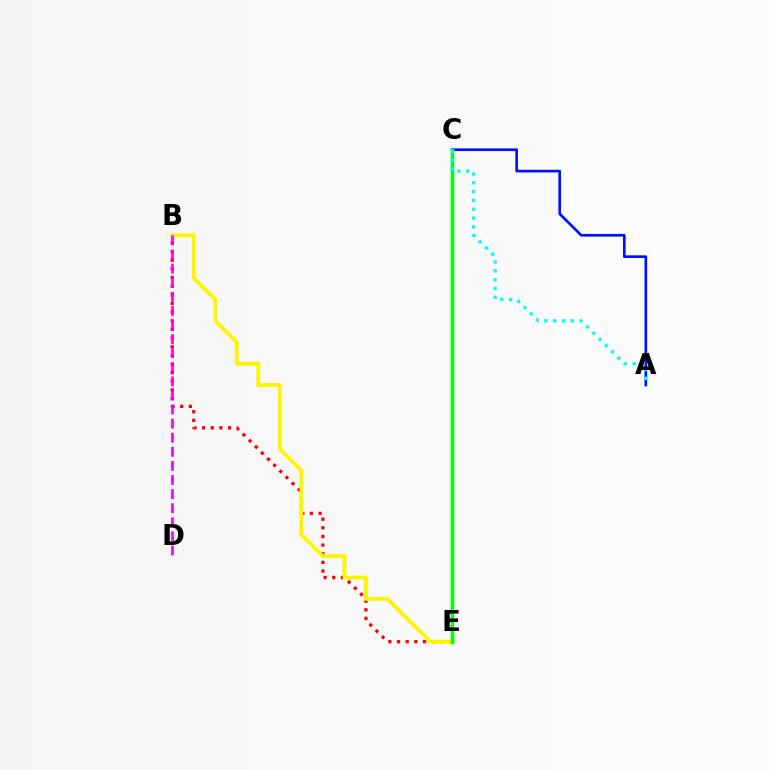{('B', 'E'): [{'color': '#ff0000', 'line_style': 'dotted', 'thickness': 2.35}, {'color': '#fcf500', 'line_style': 'solid', 'thickness': 2.73}], ('A', 'C'): [{'color': '#0010ff', 'line_style': 'solid', 'thickness': 1.93}, {'color': '#00fff6', 'line_style': 'dotted', 'thickness': 2.4}], ('B', 'D'): [{'color': '#ee00ff', 'line_style': 'dashed', 'thickness': 1.91}], ('C', 'E'): [{'color': '#08ff00', 'line_style': 'solid', 'thickness': 2.45}]}